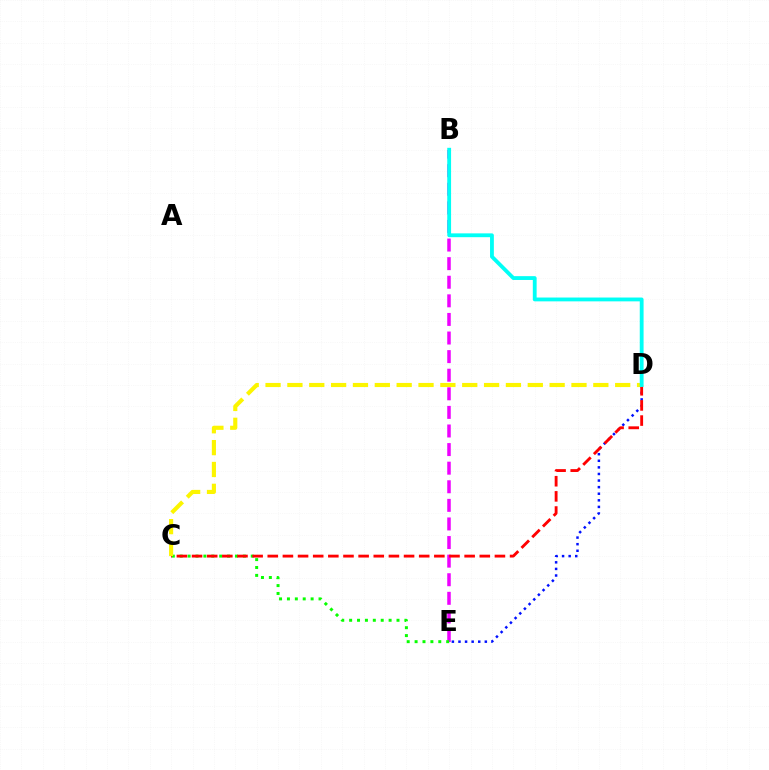{('B', 'E'): [{'color': '#ee00ff', 'line_style': 'dashed', 'thickness': 2.53}], ('C', 'E'): [{'color': '#08ff00', 'line_style': 'dotted', 'thickness': 2.15}], ('D', 'E'): [{'color': '#0010ff', 'line_style': 'dotted', 'thickness': 1.79}], ('C', 'D'): [{'color': '#ff0000', 'line_style': 'dashed', 'thickness': 2.06}, {'color': '#fcf500', 'line_style': 'dashed', 'thickness': 2.97}], ('B', 'D'): [{'color': '#00fff6', 'line_style': 'solid', 'thickness': 2.75}]}